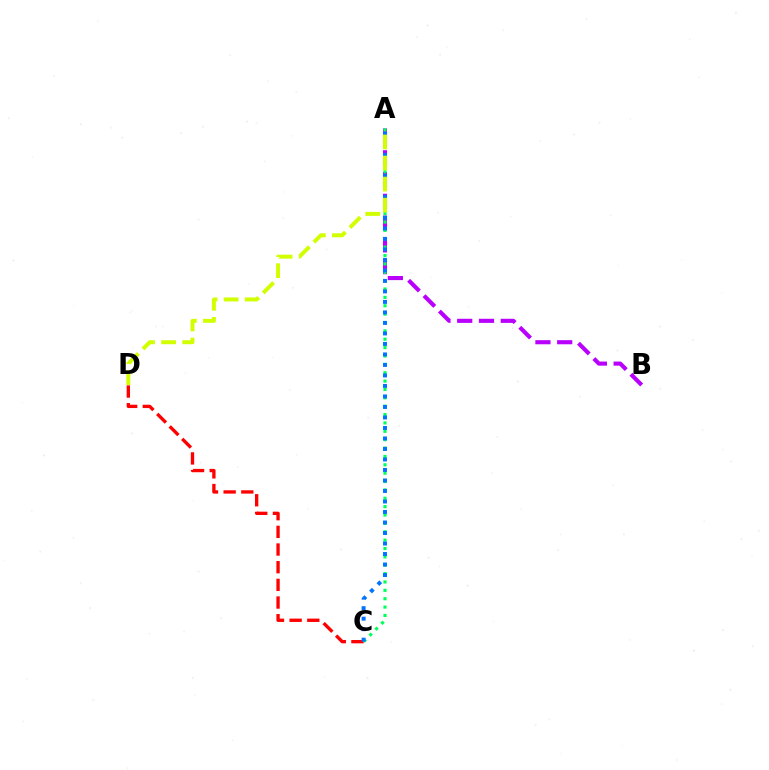{('A', 'B'): [{'color': '#b900ff', 'line_style': 'dashed', 'thickness': 2.96}], ('C', 'D'): [{'color': '#ff0000', 'line_style': 'dashed', 'thickness': 2.4}], ('A', 'C'): [{'color': '#00ff5c', 'line_style': 'dotted', 'thickness': 2.27}, {'color': '#0074ff', 'line_style': 'dotted', 'thickness': 2.85}], ('A', 'D'): [{'color': '#d1ff00', 'line_style': 'dashed', 'thickness': 2.86}]}